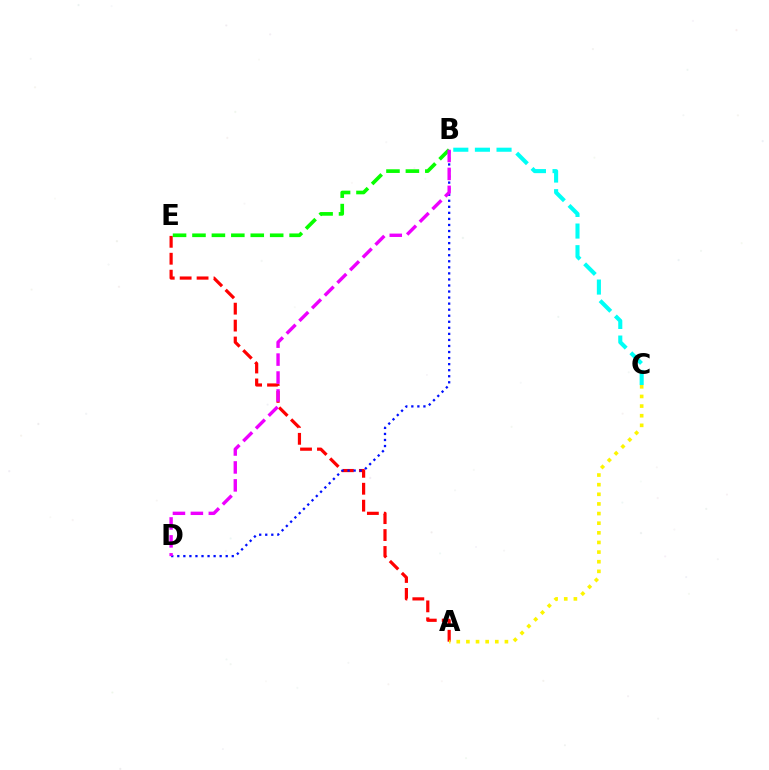{('A', 'E'): [{'color': '#ff0000', 'line_style': 'dashed', 'thickness': 2.3}], ('B', 'D'): [{'color': '#0010ff', 'line_style': 'dotted', 'thickness': 1.64}, {'color': '#ee00ff', 'line_style': 'dashed', 'thickness': 2.44}], ('B', 'C'): [{'color': '#00fff6', 'line_style': 'dashed', 'thickness': 2.94}], ('B', 'E'): [{'color': '#08ff00', 'line_style': 'dashed', 'thickness': 2.64}], ('A', 'C'): [{'color': '#fcf500', 'line_style': 'dotted', 'thickness': 2.62}]}